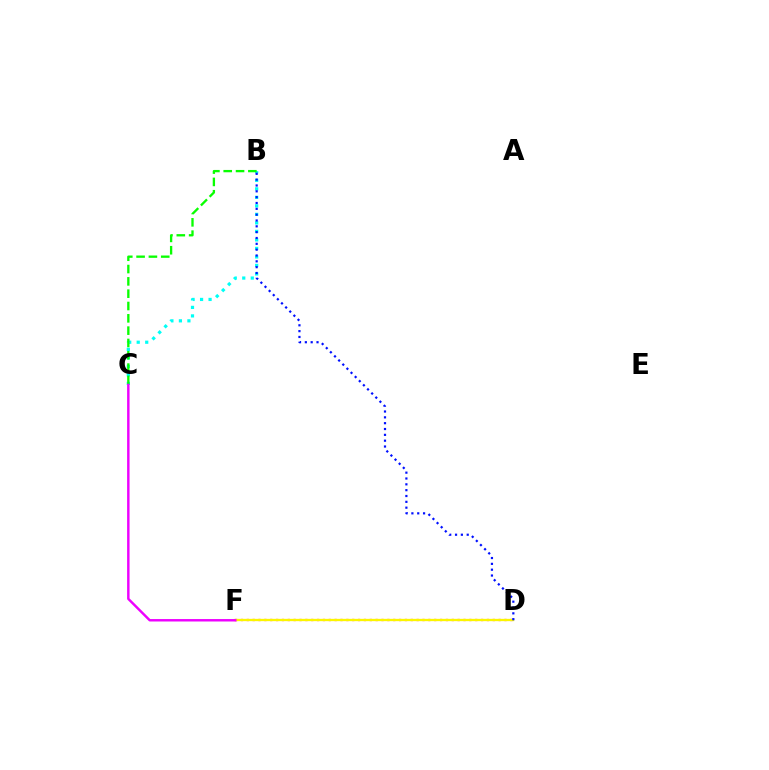{('D', 'F'): [{'color': '#ff0000', 'line_style': 'dotted', 'thickness': 1.59}, {'color': '#fcf500', 'line_style': 'solid', 'thickness': 1.66}], ('B', 'C'): [{'color': '#00fff6', 'line_style': 'dotted', 'thickness': 2.31}, {'color': '#08ff00', 'line_style': 'dashed', 'thickness': 1.67}], ('C', 'F'): [{'color': '#ee00ff', 'line_style': 'solid', 'thickness': 1.76}], ('B', 'D'): [{'color': '#0010ff', 'line_style': 'dotted', 'thickness': 1.59}]}